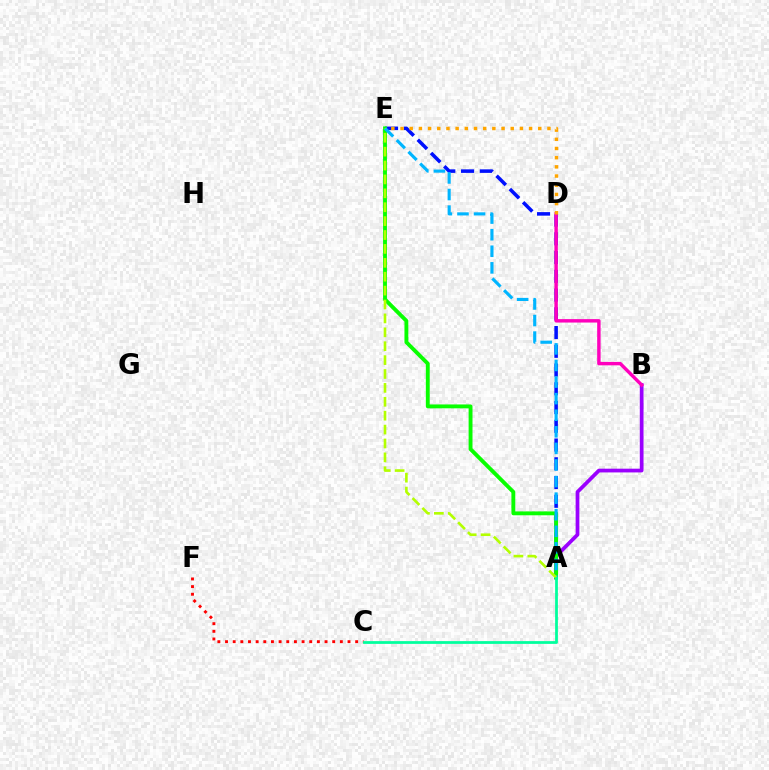{('A', 'E'): [{'color': '#0010ff', 'line_style': 'dashed', 'thickness': 2.55}, {'color': '#08ff00', 'line_style': 'solid', 'thickness': 2.79}, {'color': '#00b5ff', 'line_style': 'dashed', 'thickness': 2.25}, {'color': '#b3ff00', 'line_style': 'dashed', 'thickness': 1.89}], ('A', 'B'): [{'color': '#9b00ff', 'line_style': 'solid', 'thickness': 2.69}], ('C', 'F'): [{'color': '#ff0000', 'line_style': 'dotted', 'thickness': 2.08}], ('B', 'D'): [{'color': '#ff00bd', 'line_style': 'solid', 'thickness': 2.47}], ('D', 'E'): [{'color': '#ffa500', 'line_style': 'dotted', 'thickness': 2.49}], ('A', 'C'): [{'color': '#00ff9d', 'line_style': 'solid', 'thickness': 1.99}]}